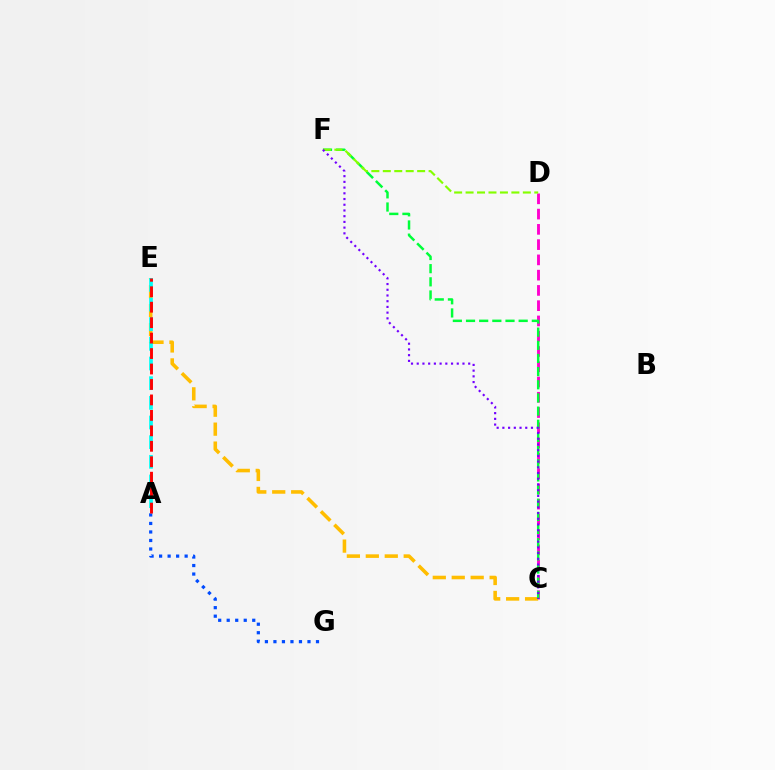{('C', 'D'): [{'color': '#ff00cf', 'line_style': 'dashed', 'thickness': 2.07}], ('C', 'E'): [{'color': '#ffbd00', 'line_style': 'dashed', 'thickness': 2.57}], ('C', 'F'): [{'color': '#00ff39', 'line_style': 'dashed', 'thickness': 1.79}, {'color': '#7200ff', 'line_style': 'dotted', 'thickness': 1.55}], ('D', 'F'): [{'color': '#84ff00', 'line_style': 'dashed', 'thickness': 1.56}], ('A', 'E'): [{'color': '#00fff6', 'line_style': 'dashed', 'thickness': 2.67}, {'color': '#ff0000', 'line_style': 'dashed', 'thickness': 2.1}], ('A', 'G'): [{'color': '#004bff', 'line_style': 'dotted', 'thickness': 2.31}]}